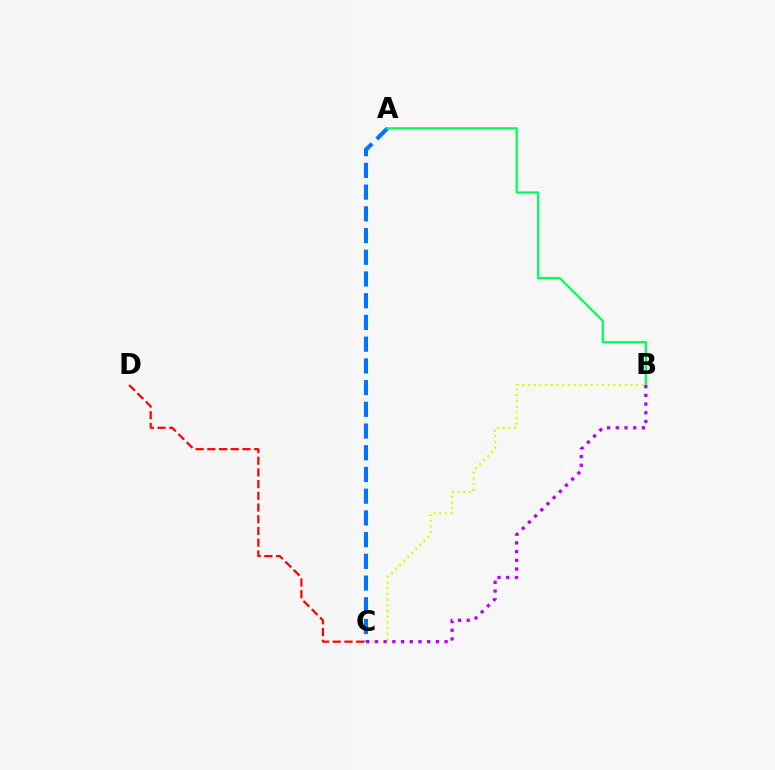{('B', 'C'): [{'color': '#d1ff00', 'line_style': 'dotted', 'thickness': 1.55}, {'color': '#b900ff', 'line_style': 'dotted', 'thickness': 2.37}], ('A', 'C'): [{'color': '#0074ff', 'line_style': 'dashed', 'thickness': 2.95}], ('A', 'B'): [{'color': '#00ff5c', 'line_style': 'solid', 'thickness': 1.62}], ('C', 'D'): [{'color': '#ff0000', 'line_style': 'dashed', 'thickness': 1.59}]}